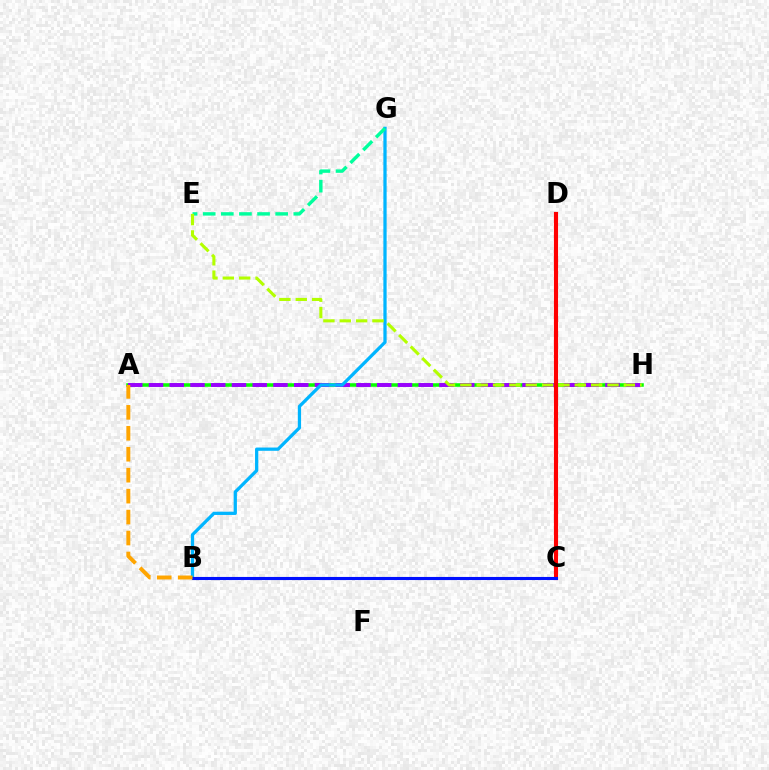{('B', 'C'): [{'color': '#ff00bd', 'line_style': 'dashed', 'thickness': 2.07}, {'color': '#0010ff', 'line_style': 'solid', 'thickness': 2.24}], ('A', 'H'): [{'color': '#08ff00', 'line_style': 'solid', 'thickness': 2.55}, {'color': '#9b00ff', 'line_style': 'dashed', 'thickness': 2.82}], ('B', 'G'): [{'color': '#00b5ff', 'line_style': 'solid', 'thickness': 2.34}], ('C', 'D'): [{'color': '#ff0000', 'line_style': 'solid', 'thickness': 2.96}], ('E', 'G'): [{'color': '#00ff9d', 'line_style': 'dashed', 'thickness': 2.46}], ('A', 'B'): [{'color': '#ffa500', 'line_style': 'dashed', 'thickness': 2.85}], ('E', 'H'): [{'color': '#b3ff00', 'line_style': 'dashed', 'thickness': 2.22}]}